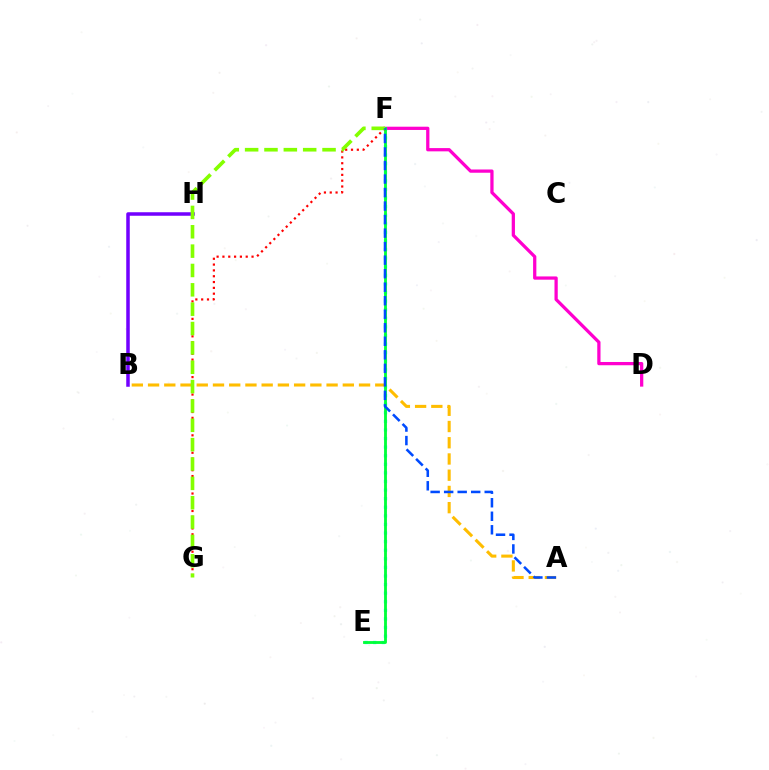{('D', 'F'): [{'color': '#ff00cf', 'line_style': 'solid', 'thickness': 2.34}], ('E', 'F'): [{'color': '#00fff6', 'line_style': 'dotted', 'thickness': 2.33}, {'color': '#00ff39', 'line_style': 'solid', 'thickness': 2.03}], ('B', 'H'): [{'color': '#7200ff', 'line_style': 'solid', 'thickness': 2.53}], ('A', 'B'): [{'color': '#ffbd00', 'line_style': 'dashed', 'thickness': 2.2}], ('F', 'G'): [{'color': '#ff0000', 'line_style': 'dotted', 'thickness': 1.58}, {'color': '#84ff00', 'line_style': 'dashed', 'thickness': 2.63}], ('A', 'F'): [{'color': '#004bff', 'line_style': 'dashed', 'thickness': 1.84}]}